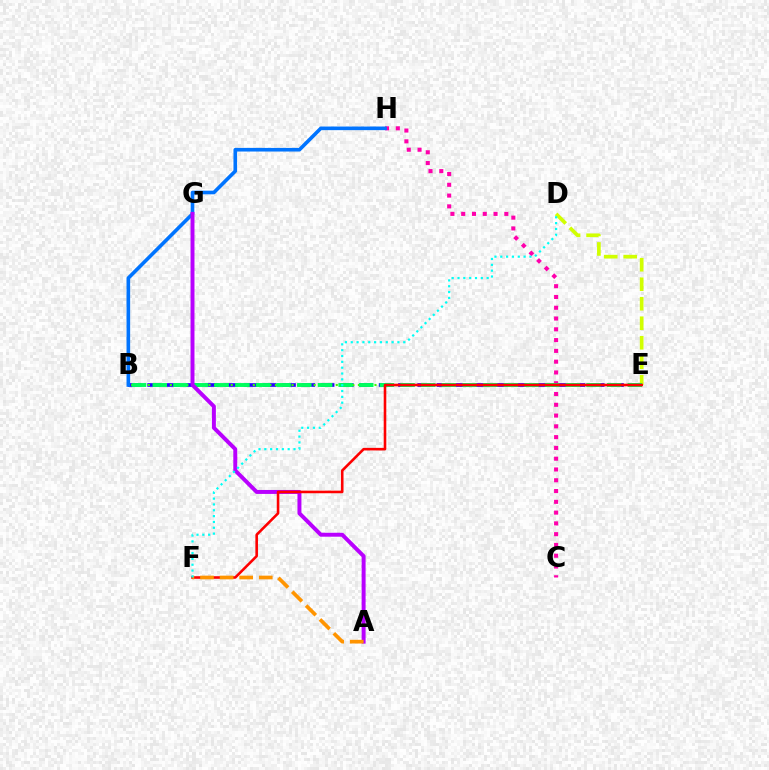{('C', 'H'): [{'color': '#ff00ac', 'line_style': 'dotted', 'thickness': 2.93}], ('B', 'E'): [{'color': '#2500ff', 'line_style': 'dashed', 'thickness': 2.62}, {'color': '#3dff00', 'line_style': 'dotted', 'thickness': 1.5}, {'color': '#00ff5c', 'line_style': 'dashed', 'thickness': 2.81}], ('B', 'H'): [{'color': '#0074ff', 'line_style': 'solid', 'thickness': 2.61}], ('D', 'E'): [{'color': '#d1ff00', 'line_style': 'dashed', 'thickness': 2.65}], ('A', 'G'): [{'color': '#b900ff', 'line_style': 'solid', 'thickness': 2.85}], ('E', 'F'): [{'color': '#ff0000', 'line_style': 'solid', 'thickness': 1.87}], ('A', 'F'): [{'color': '#ff9400', 'line_style': 'dashed', 'thickness': 2.66}], ('D', 'F'): [{'color': '#00fff6', 'line_style': 'dotted', 'thickness': 1.58}]}